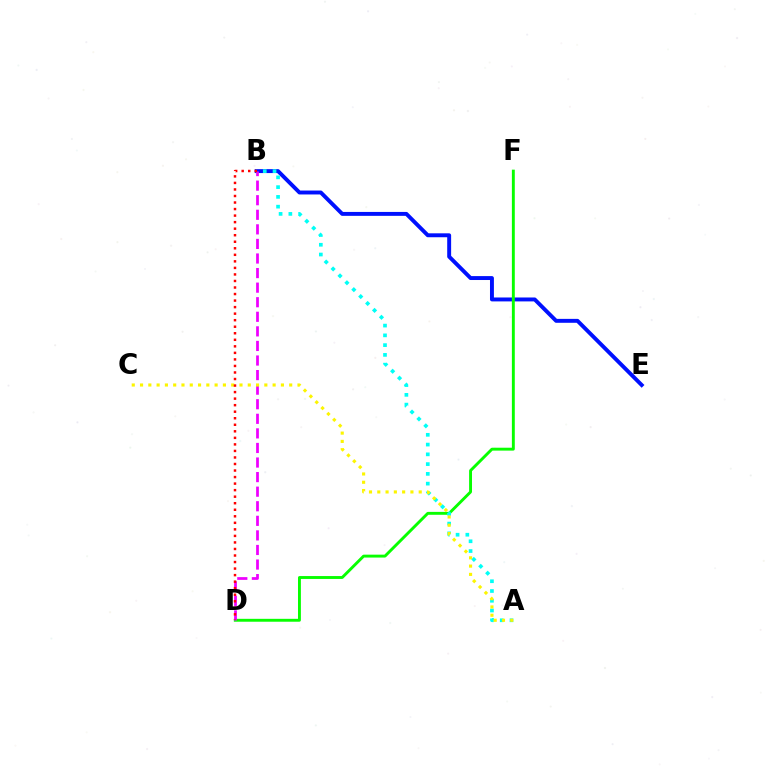{('B', 'E'): [{'color': '#0010ff', 'line_style': 'solid', 'thickness': 2.82}], ('D', 'F'): [{'color': '#08ff00', 'line_style': 'solid', 'thickness': 2.09}], ('B', 'D'): [{'color': '#ee00ff', 'line_style': 'dashed', 'thickness': 1.98}, {'color': '#ff0000', 'line_style': 'dotted', 'thickness': 1.78}], ('A', 'B'): [{'color': '#00fff6', 'line_style': 'dotted', 'thickness': 2.65}], ('A', 'C'): [{'color': '#fcf500', 'line_style': 'dotted', 'thickness': 2.25}]}